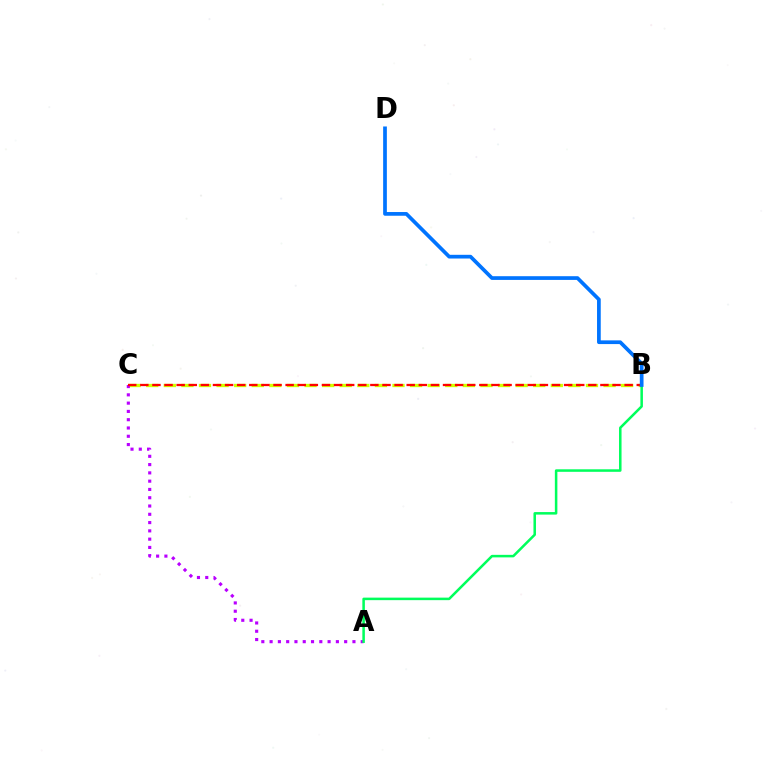{('B', 'C'): [{'color': '#d1ff00', 'line_style': 'dashed', 'thickness': 2.39}, {'color': '#ff0000', 'line_style': 'dashed', 'thickness': 1.64}], ('A', 'C'): [{'color': '#b900ff', 'line_style': 'dotted', 'thickness': 2.25}], ('A', 'B'): [{'color': '#00ff5c', 'line_style': 'solid', 'thickness': 1.82}], ('B', 'D'): [{'color': '#0074ff', 'line_style': 'solid', 'thickness': 2.67}]}